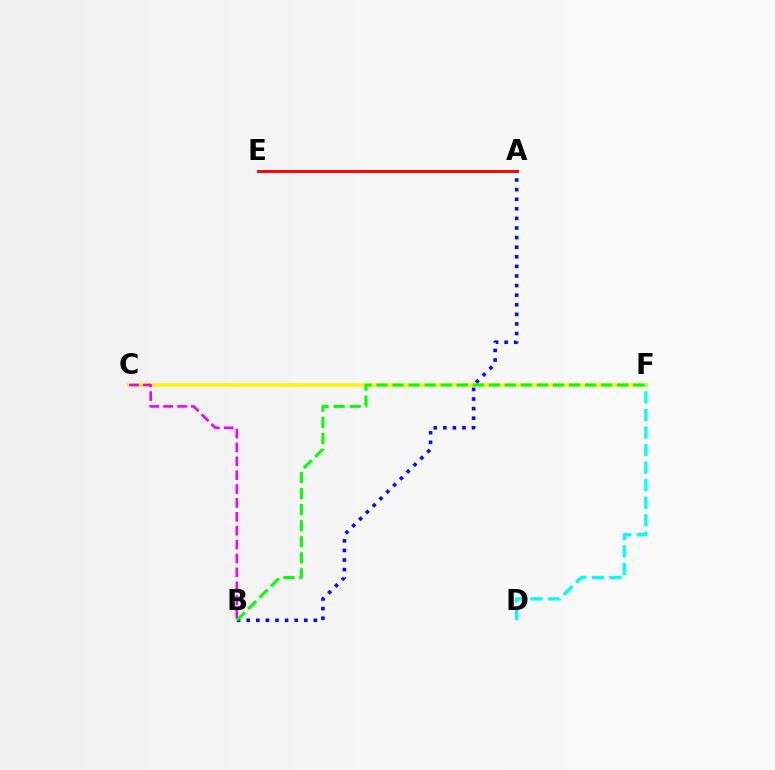{('C', 'F'): [{'color': '#fcf500', 'line_style': 'solid', 'thickness': 2.57}], ('B', 'C'): [{'color': '#ee00ff', 'line_style': 'dashed', 'thickness': 1.89}], ('A', 'B'): [{'color': '#0010ff', 'line_style': 'dotted', 'thickness': 2.61}], ('D', 'F'): [{'color': '#00fff6', 'line_style': 'dashed', 'thickness': 2.38}], ('B', 'F'): [{'color': '#08ff00', 'line_style': 'dashed', 'thickness': 2.18}], ('A', 'E'): [{'color': '#ff0000', 'line_style': 'solid', 'thickness': 2.08}]}